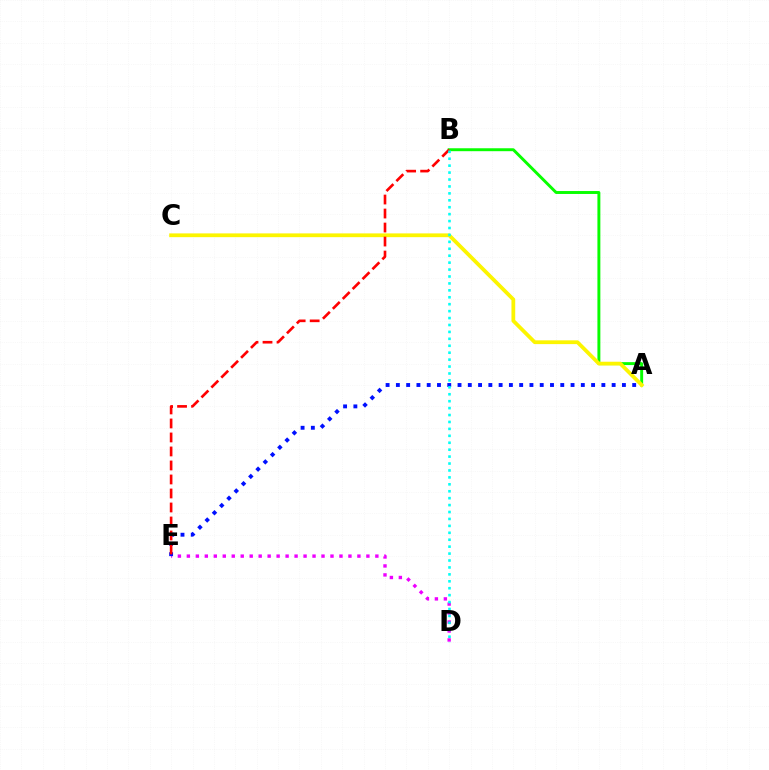{('D', 'E'): [{'color': '#ee00ff', 'line_style': 'dotted', 'thickness': 2.44}], ('A', 'B'): [{'color': '#08ff00', 'line_style': 'solid', 'thickness': 2.11}], ('A', 'E'): [{'color': '#0010ff', 'line_style': 'dotted', 'thickness': 2.79}], ('A', 'C'): [{'color': '#fcf500', 'line_style': 'solid', 'thickness': 2.71}], ('B', 'E'): [{'color': '#ff0000', 'line_style': 'dashed', 'thickness': 1.9}], ('B', 'D'): [{'color': '#00fff6', 'line_style': 'dotted', 'thickness': 1.88}]}